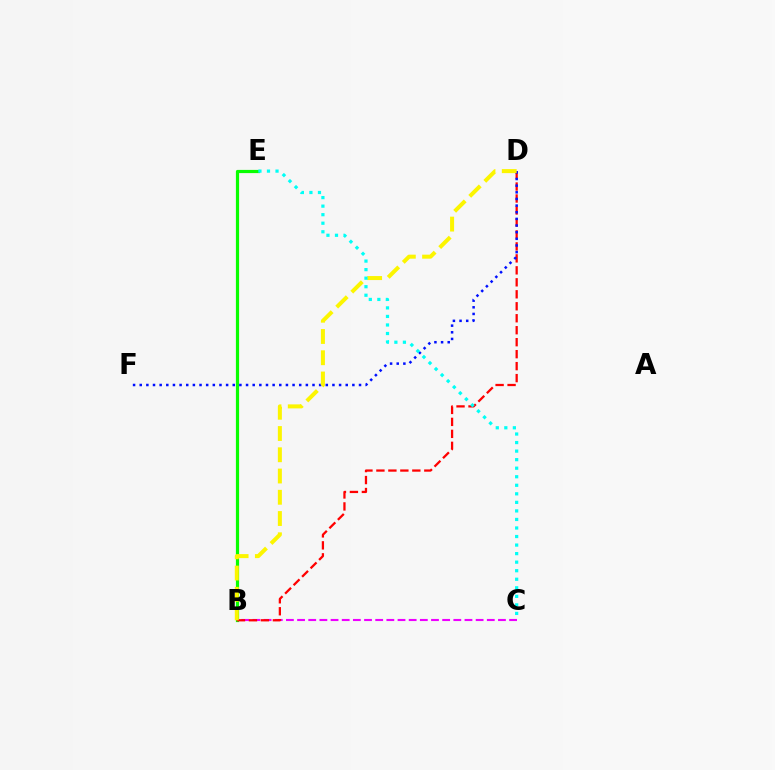{('B', 'C'): [{'color': '#ee00ff', 'line_style': 'dashed', 'thickness': 1.52}], ('B', 'E'): [{'color': '#08ff00', 'line_style': 'solid', 'thickness': 2.3}], ('B', 'D'): [{'color': '#ff0000', 'line_style': 'dashed', 'thickness': 1.63}, {'color': '#fcf500', 'line_style': 'dashed', 'thickness': 2.89}], ('D', 'F'): [{'color': '#0010ff', 'line_style': 'dotted', 'thickness': 1.81}], ('C', 'E'): [{'color': '#00fff6', 'line_style': 'dotted', 'thickness': 2.32}]}